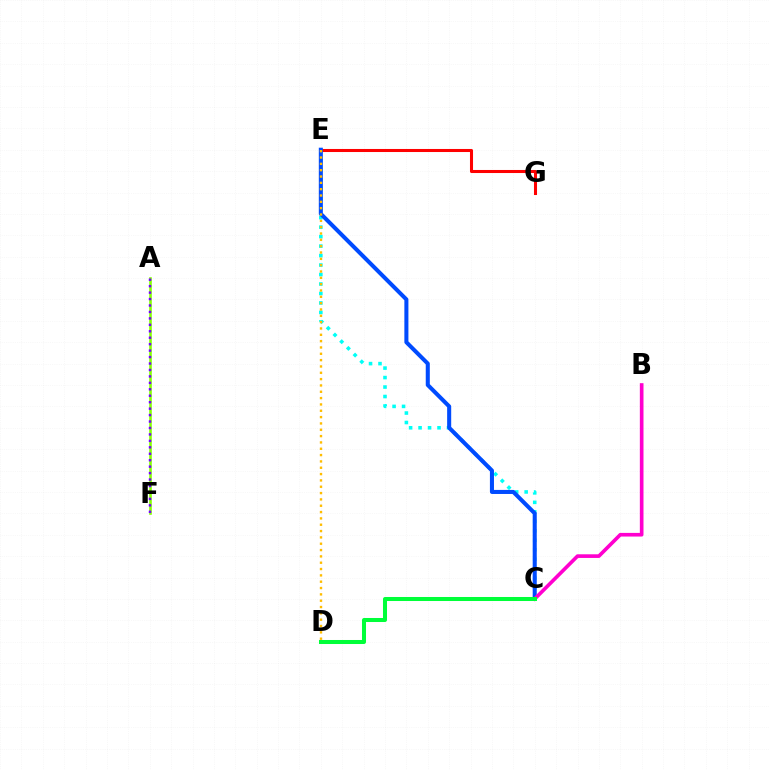{('C', 'E'): [{'color': '#00fff6', 'line_style': 'dotted', 'thickness': 2.57}, {'color': '#004bff', 'line_style': 'solid', 'thickness': 2.92}], ('E', 'G'): [{'color': '#ff0000', 'line_style': 'solid', 'thickness': 2.2}], ('A', 'F'): [{'color': '#84ff00', 'line_style': 'solid', 'thickness': 1.88}, {'color': '#7200ff', 'line_style': 'dotted', 'thickness': 1.75}], ('D', 'E'): [{'color': '#ffbd00', 'line_style': 'dotted', 'thickness': 1.72}], ('B', 'C'): [{'color': '#ff00cf', 'line_style': 'solid', 'thickness': 2.63}], ('C', 'D'): [{'color': '#00ff39', 'line_style': 'solid', 'thickness': 2.9}]}